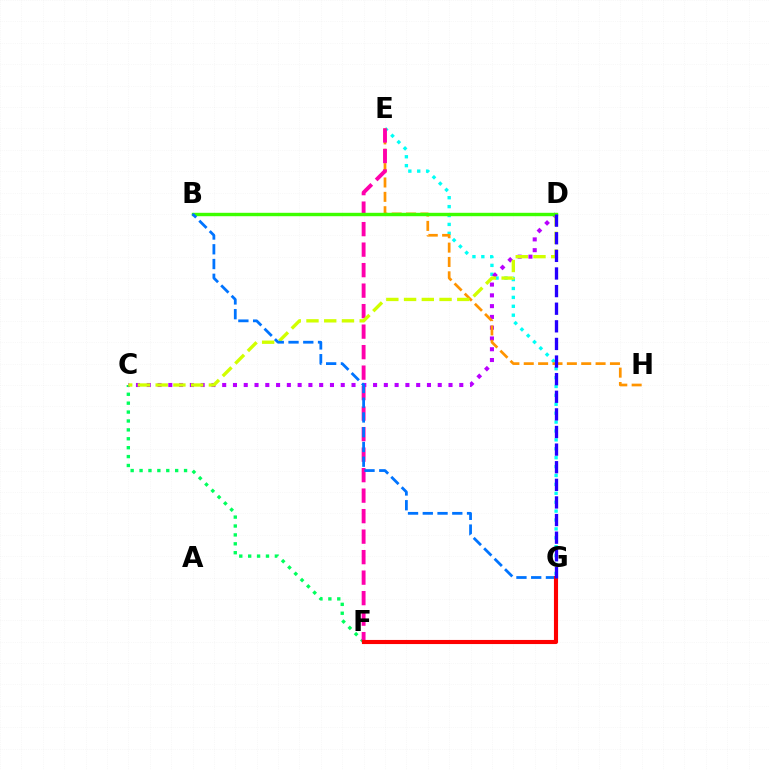{('C', 'F'): [{'color': '#00ff5c', 'line_style': 'dotted', 'thickness': 2.42}], ('E', 'G'): [{'color': '#00fff6', 'line_style': 'dotted', 'thickness': 2.42}], ('C', 'D'): [{'color': '#b900ff', 'line_style': 'dotted', 'thickness': 2.93}, {'color': '#d1ff00', 'line_style': 'dashed', 'thickness': 2.41}], ('E', 'H'): [{'color': '#ff9400', 'line_style': 'dashed', 'thickness': 1.95}], ('E', 'F'): [{'color': '#ff00ac', 'line_style': 'dashed', 'thickness': 2.78}], ('B', 'D'): [{'color': '#3dff00', 'line_style': 'solid', 'thickness': 2.45}], ('B', 'G'): [{'color': '#0074ff', 'line_style': 'dashed', 'thickness': 2.0}], ('F', 'G'): [{'color': '#ff0000', 'line_style': 'solid', 'thickness': 2.96}], ('D', 'G'): [{'color': '#2500ff', 'line_style': 'dashed', 'thickness': 2.39}]}